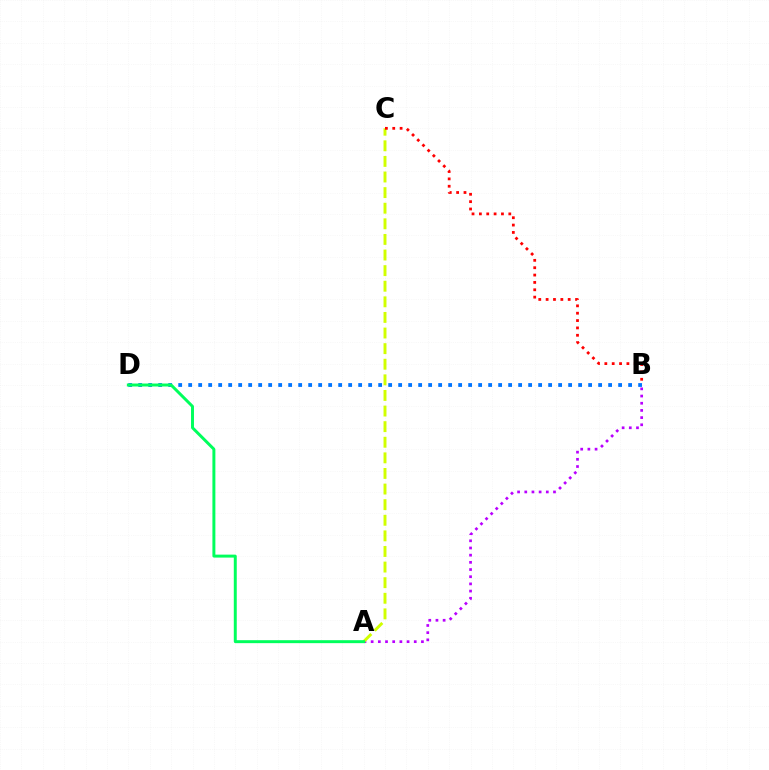{('A', 'B'): [{'color': '#b900ff', 'line_style': 'dotted', 'thickness': 1.95}], ('B', 'D'): [{'color': '#0074ff', 'line_style': 'dotted', 'thickness': 2.72}], ('A', 'C'): [{'color': '#d1ff00', 'line_style': 'dashed', 'thickness': 2.12}], ('A', 'D'): [{'color': '#00ff5c', 'line_style': 'solid', 'thickness': 2.13}], ('B', 'C'): [{'color': '#ff0000', 'line_style': 'dotted', 'thickness': 2.0}]}